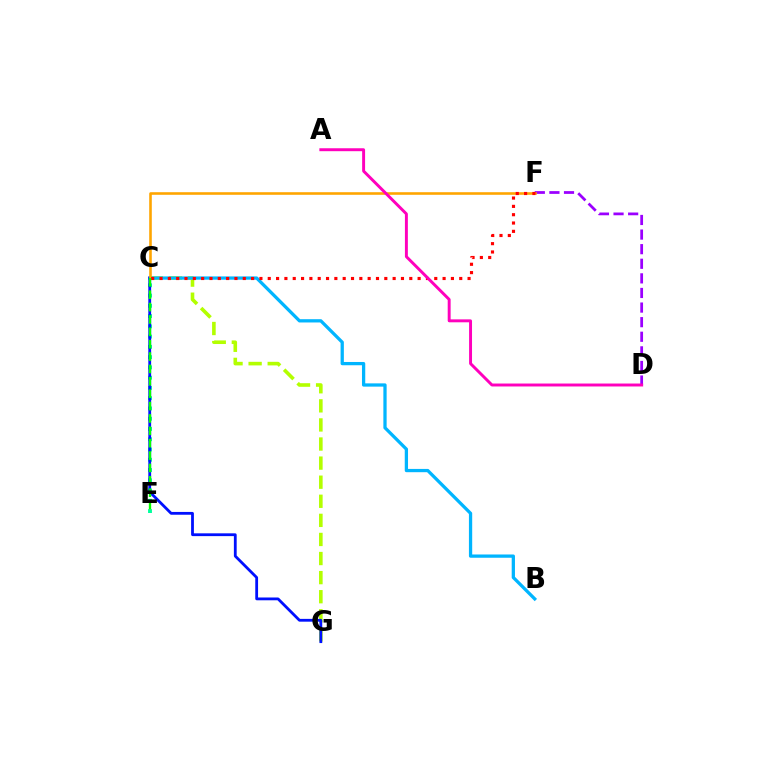{('C', 'E'): [{'color': '#00ff9d', 'line_style': 'dotted', 'thickness': 2.79}, {'color': '#08ff00', 'line_style': 'dashed', 'thickness': 1.68}], ('D', 'F'): [{'color': '#9b00ff', 'line_style': 'dashed', 'thickness': 1.98}], ('C', 'G'): [{'color': '#b3ff00', 'line_style': 'dashed', 'thickness': 2.59}, {'color': '#0010ff', 'line_style': 'solid', 'thickness': 2.01}], ('B', 'C'): [{'color': '#00b5ff', 'line_style': 'solid', 'thickness': 2.35}], ('C', 'F'): [{'color': '#ffa500', 'line_style': 'solid', 'thickness': 1.87}, {'color': '#ff0000', 'line_style': 'dotted', 'thickness': 2.26}], ('A', 'D'): [{'color': '#ff00bd', 'line_style': 'solid', 'thickness': 2.11}]}